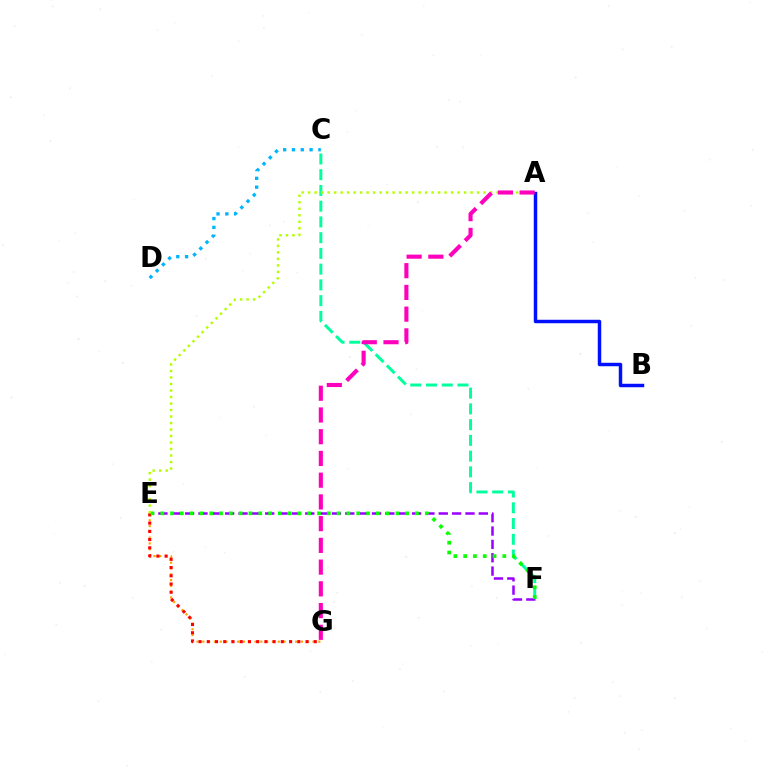{('C', 'D'): [{'color': '#00b5ff', 'line_style': 'dotted', 'thickness': 2.39}], ('E', 'F'): [{'color': '#9b00ff', 'line_style': 'dashed', 'thickness': 1.81}, {'color': '#08ff00', 'line_style': 'dotted', 'thickness': 2.66}], ('A', 'B'): [{'color': '#0010ff', 'line_style': 'solid', 'thickness': 2.49}], ('E', 'G'): [{'color': '#ffa500', 'line_style': 'dotted', 'thickness': 1.58}, {'color': '#ff0000', 'line_style': 'dotted', 'thickness': 2.24}], ('C', 'F'): [{'color': '#00ff9d', 'line_style': 'dashed', 'thickness': 2.14}], ('A', 'E'): [{'color': '#b3ff00', 'line_style': 'dotted', 'thickness': 1.77}], ('A', 'G'): [{'color': '#ff00bd', 'line_style': 'dashed', 'thickness': 2.95}]}